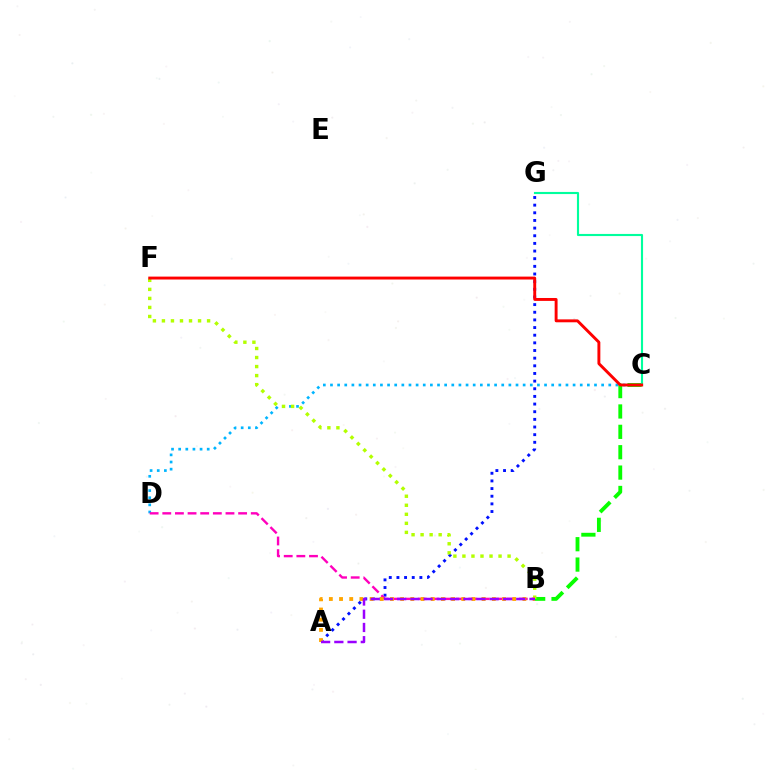{('A', 'G'): [{'color': '#0010ff', 'line_style': 'dotted', 'thickness': 2.08}], ('C', 'D'): [{'color': '#00b5ff', 'line_style': 'dotted', 'thickness': 1.94}], ('B', 'D'): [{'color': '#ff00bd', 'line_style': 'dashed', 'thickness': 1.72}], ('B', 'C'): [{'color': '#08ff00', 'line_style': 'dashed', 'thickness': 2.77}], ('B', 'F'): [{'color': '#b3ff00', 'line_style': 'dotted', 'thickness': 2.45}], ('C', 'G'): [{'color': '#00ff9d', 'line_style': 'solid', 'thickness': 1.53}], ('A', 'B'): [{'color': '#ffa500', 'line_style': 'dotted', 'thickness': 2.77}, {'color': '#9b00ff', 'line_style': 'dashed', 'thickness': 1.8}], ('C', 'F'): [{'color': '#ff0000', 'line_style': 'solid', 'thickness': 2.1}]}